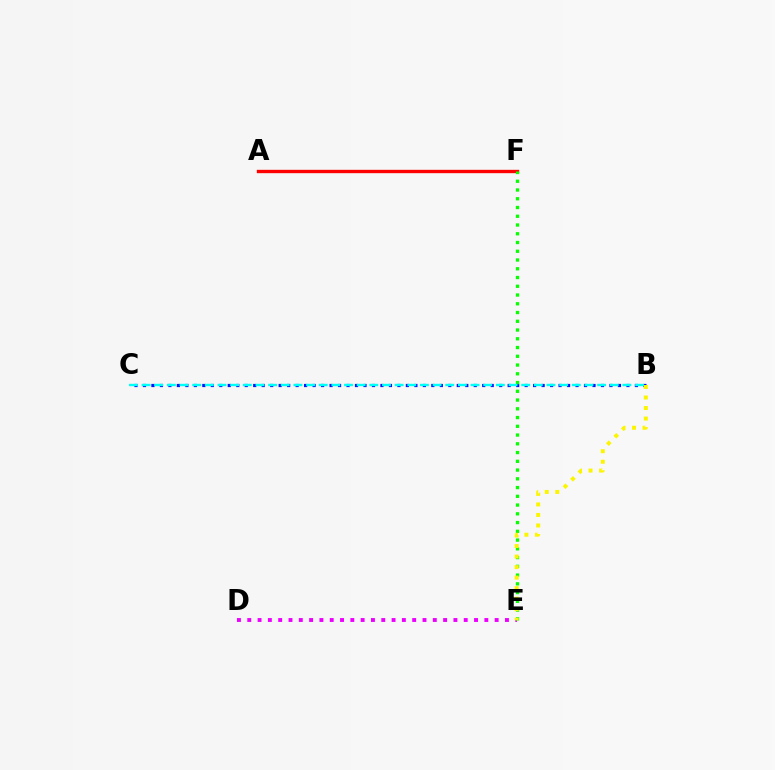{('A', 'F'): [{'color': '#ff0000', 'line_style': 'solid', 'thickness': 2.41}], ('B', 'C'): [{'color': '#0010ff', 'line_style': 'dotted', 'thickness': 2.3}, {'color': '#00fff6', 'line_style': 'dashed', 'thickness': 1.72}], ('D', 'E'): [{'color': '#ee00ff', 'line_style': 'dotted', 'thickness': 2.8}], ('E', 'F'): [{'color': '#08ff00', 'line_style': 'dotted', 'thickness': 2.38}], ('B', 'E'): [{'color': '#fcf500', 'line_style': 'dotted', 'thickness': 2.86}]}